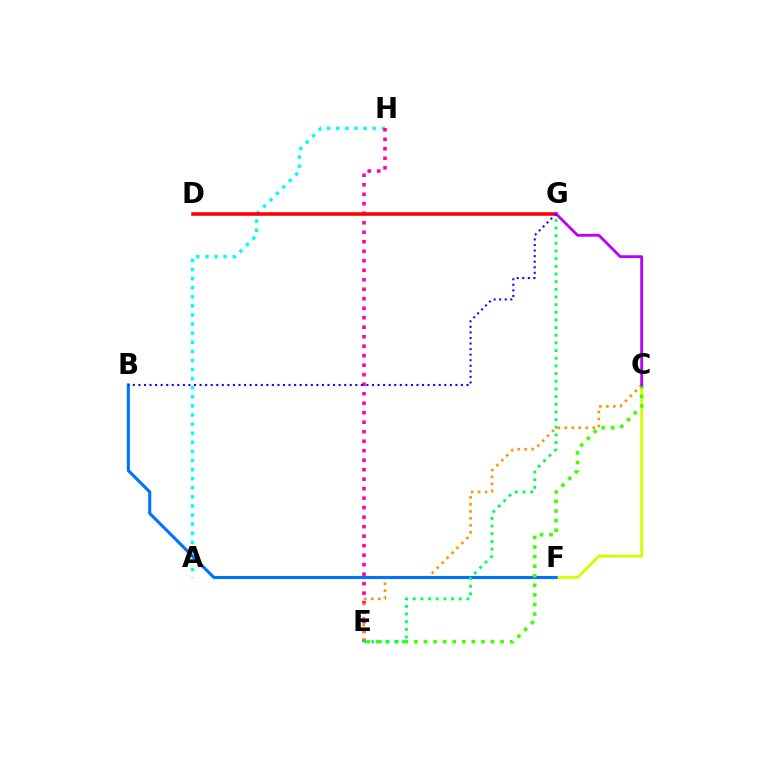{('A', 'H'): [{'color': '#00fff6', 'line_style': 'dotted', 'thickness': 2.47}], ('C', 'F'): [{'color': '#d1ff00', 'line_style': 'solid', 'thickness': 2.02}], ('E', 'H'): [{'color': '#ff00ac', 'line_style': 'dotted', 'thickness': 2.58}], ('C', 'E'): [{'color': '#ff9400', 'line_style': 'dotted', 'thickness': 1.9}, {'color': '#3dff00', 'line_style': 'dotted', 'thickness': 2.6}], ('B', 'F'): [{'color': '#0074ff', 'line_style': 'solid', 'thickness': 2.23}], ('E', 'G'): [{'color': '#00ff5c', 'line_style': 'dotted', 'thickness': 2.08}], ('D', 'G'): [{'color': '#ff0000', 'line_style': 'solid', 'thickness': 2.56}], ('C', 'G'): [{'color': '#b900ff', 'line_style': 'solid', 'thickness': 2.03}], ('B', 'G'): [{'color': '#2500ff', 'line_style': 'dotted', 'thickness': 1.51}]}